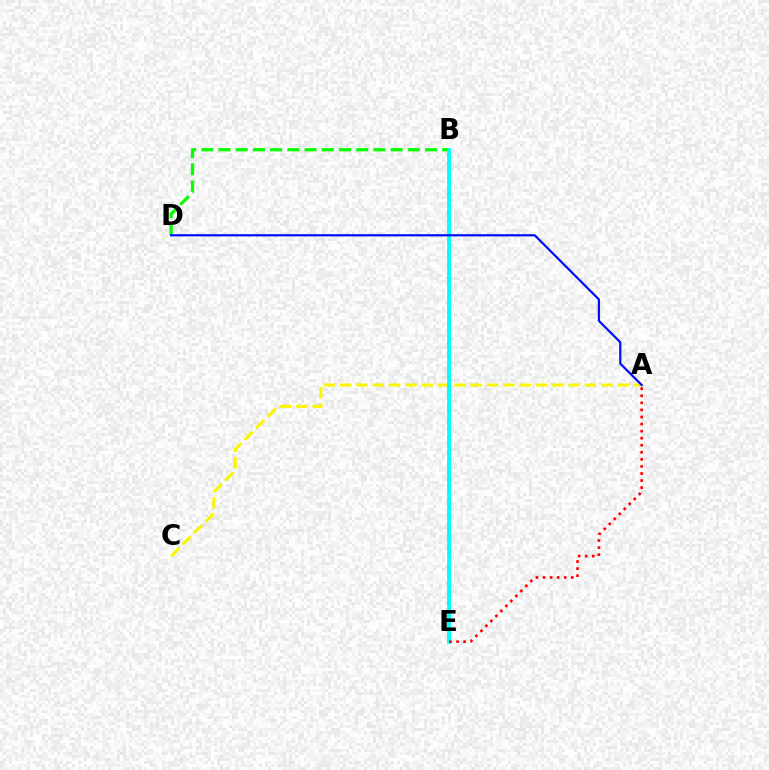{('B', 'E'): [{'color': '#ee00ff', 'line_style': 'dashed', 'thickness': 1.69}, {'color': '#00fff6', 'line_style': 'solid', 'thickness': 2.75}], ('A', 'C'): [{'color': '#fcf500', 'line_style': 'dashed', 'thickness': 2.22}], ('B', 'D'): [{'color': '#08ff00', 'line_style': 'dashed', 'thickness': 2.34}], ('A', 'D'): [{'color': '#0010ff', 'line_style': 'solid', 'thickness': 1.6}], ('A', 'E'): [{'color': '#ff0000', 'line_style': 'dotted', 'thickness': 1.92}]}